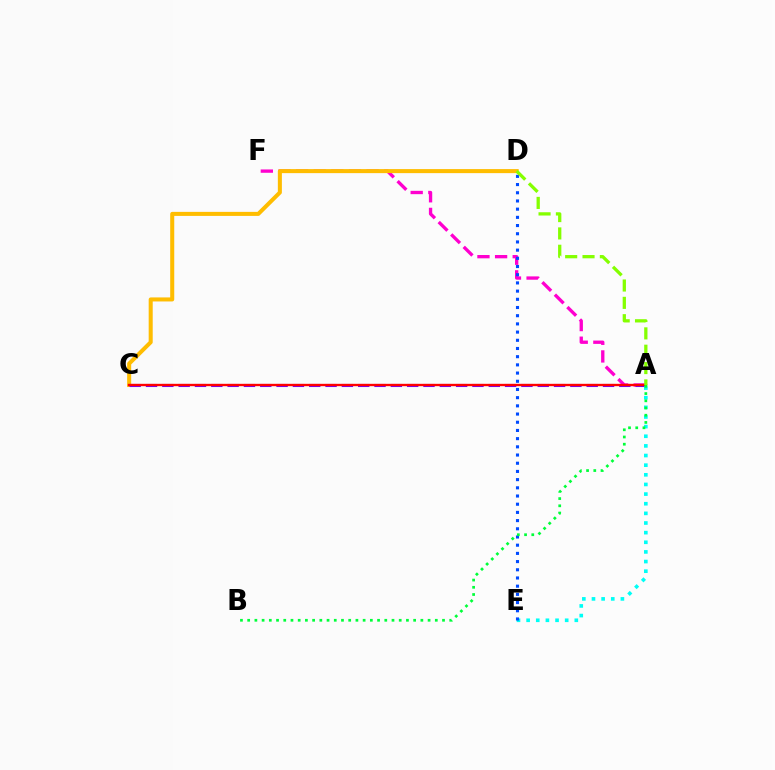{('A', 'F'): [{'color': '#ff00cf', 'line_style': 'dashed', 'thickness': 2.4}], ('C', 'D'): [{'color': '#ffbd00', 'line_style': 'solid', 'thickness': 2.91}], ('A', 'C'): [{'color': '#7200ff', 'line_style': 'dashed', 'thickness': 2.22}, {'color': '#ff0000', 'line_style': 'solid', 'thickness': 1.69}], ('A', 'E'): [{'color': '#00fff6', 'line_style': 'dotted', 'thickness': 2.62}], ('D', 'E'): [{'color': '#004bff', 'line_style': 'dotted', 'thickness': 2.23}], ('A', 'D'): [{'color': '#84ff00', 'line_style': 'dashed', 'thickness': 2.36}], ('A', 'B'): [{'color': '#00ff39', 'line_style': 'dotted', 'thickness': 1.96}]}